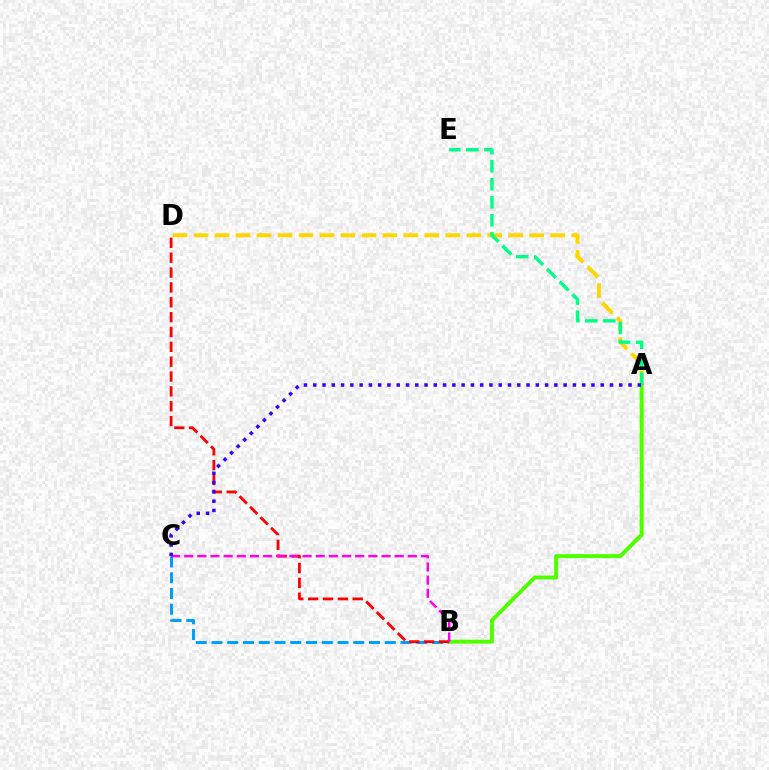{('B', 'C'): [{'color': '#009eff', 'line_style': 'dashed', 'thickness': 2.14}, {'color': '#ff00ed', 'line_style': 'dashed', 'thickness': 1.79}], ('A', 'D'): [{'color': '#ffd500', 'line_style': 'dashed', 'thickness': 2.85}], ('A', 'B'): [{'color': '#4fff00', 'line_style': 'solid', 'thickness': 2.84}], ('B', 'D'): [{'color': '#ff0000', 'line_style': 'dashed', 'thickness': 2.02}], ('A', 'E'): [{'color': '#00ff86', 'line_style': 'dashed', 'thickness': 2.45}], ('A', 'C'): [{'color': '#3700ff', 'line_style': 'dotted', 'thickness': 2.52}]}